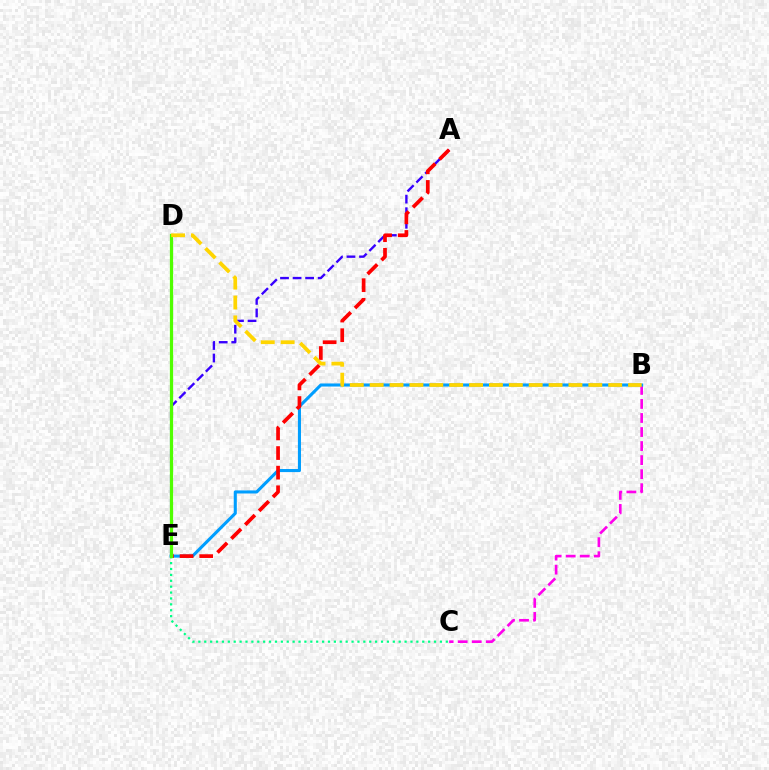{('B', 'C'): [{'color': '#ff00ed', 'line_style': 'dashed', 'thickness': 1.91}], ('C', 'E'): [{'color': '#00ff86', 'line_style': 'dotted', 'thickness': 1.6}], ('A', 'E'): [{'color': '#3700ff', 'line_style': 'dashed', 'thickness': 1.71}, {'color': '#ff0000', 'line_style': 'dashed', 'thickness': 2.67}], ('B', 'E'): [{'color': '#009eff', 'line_style': 'solid', 'thickness': 2.22}], ('D', 'E'): [{'color': '#4fff00', 'line_style': 'solid', 'thickness': 2.32}], ('B', 'D'): [{'color': '#ffd500', 'line_style': 'dashed', 'thickness': 2.7}]}